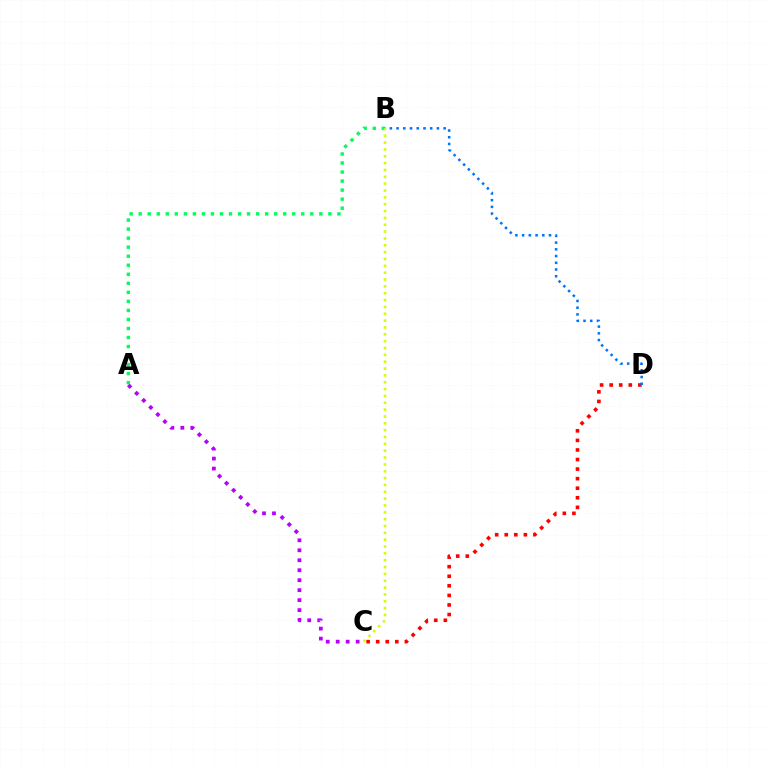{('A', 'B'): [{'color': '#00ff5c', 'line_style': 'dotted', 'thickness': 2.45}], ('C', 'D'): [{'color': '#ff0000', 'line_style': 'dotted', 'thickness': 2.6}], ('A', 'C'): [{'color': '#b900ff', 'line_style': 'dotted', 'thickness': 2.71}], ('B', 'D'): [{'color': '#0074ff', 'line_style': 'dotted', 'thickness': 1.83}], ('B', 'C'): [{'color': '#d1ff00', 'line_style': 'dotted', 'thickness': 1.86}]}